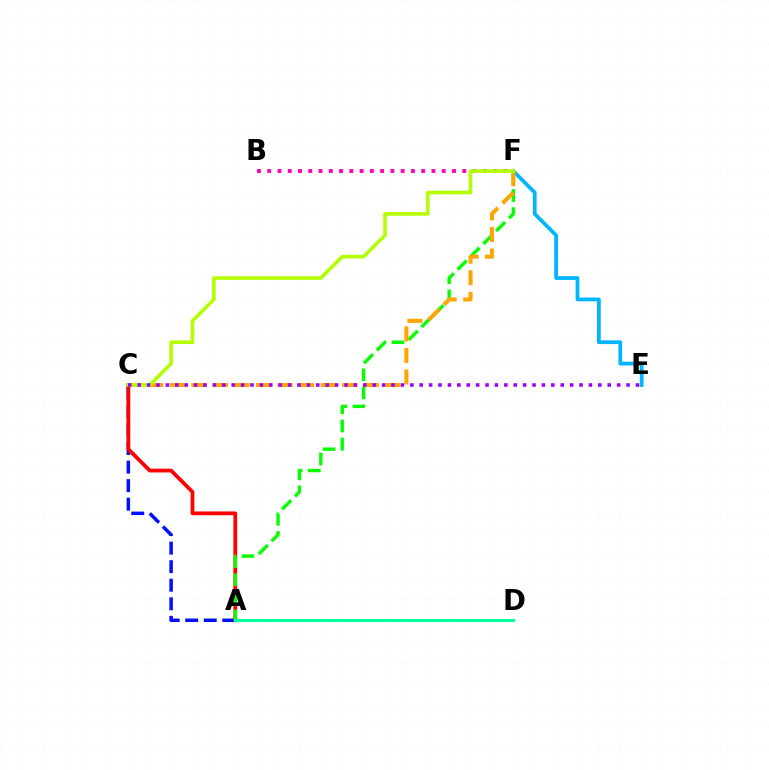{('E', 'F'): [{'color': '#00b5ff', 'line_style': 'solid', 'thickness': 2.71}], ('A', 'C'): [{'color': '#0010ff', 'line_style': 'dashed', 'thickness': 2.52}, {'color': '#ff0000', 'line_style': 'solid', 'thickness': 2.71}], ('A', 'F'): [{'color': '#08ff00', 'line_style': 'dashed', 'thickness': 2.46}], ('A', 'D'): [{'color': '#00ff9d', 'line_style': 'solid', 'thickness': 2.13}], ('C', 'F'): [{'color': '#ffa500', 'line_style': 'dashed', 'thickness': 2.93}, {'color': '#b3ff00', 'line_style': 'solid', 'thickness': 2.6}], ('B', 'F'): [{'color': '#ff00bd', 'line_style': 'dotted', 'thickness': 2.79}], ('C', 'E'): [{'color': '#9b00ff', 'line_style': 'dotted', 'thickness': 2.55}]}